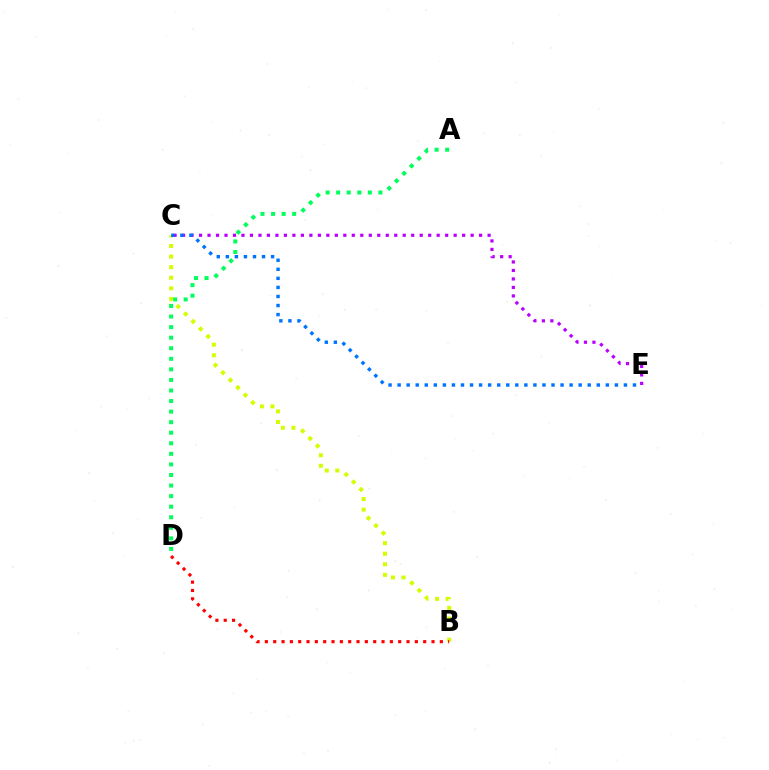{('B', 'C'): [{'color': '#d1ff00', 'line_style': 'dotted', 'thickness': 2.88}], ('C', 'E'): [{'color': '#b900ff', 'line_style': 'dotted', 'thickness': 2.31}, {'color': '#0074ff', 'line_style': 'dotted', 'thickness': 2.46}], ('B', 'D'): [{'color': '#ff0000', 'line_style': 'dotted', 'thickness': 2.26}], ('A', 'D'): [{'color': '#00ff5c', 'line_style': 'dotted', 'thickness': 2.87}]}